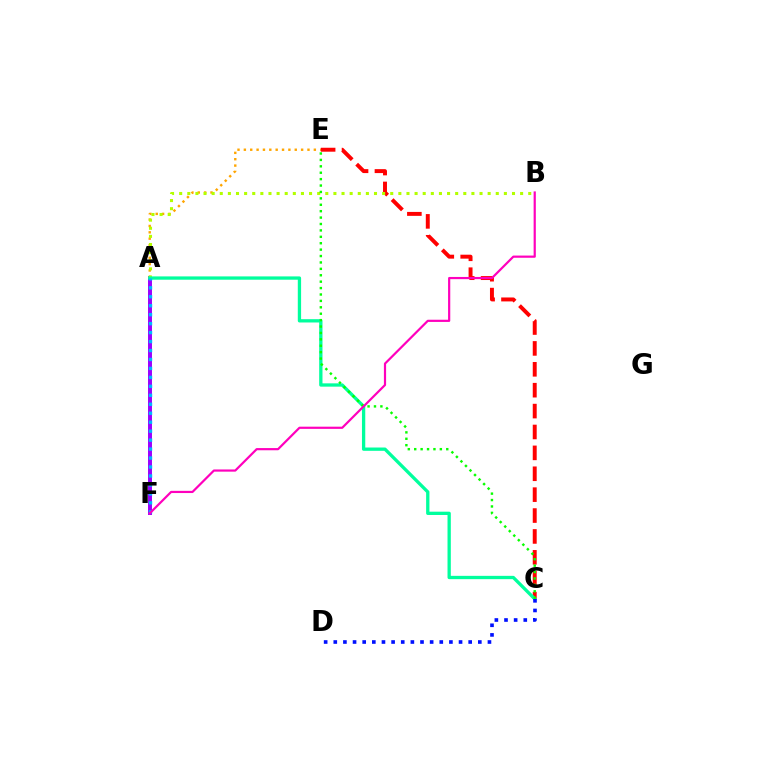{('A', 'F'): [{'color': '#9b00ff', 'line_style': 'solid', 'thickness': 2.85}, {'color': '#00b5ff', 'line_style': 'dotted', 'thickness': 2.43}], ('A', 'E'): [{'color': '#ffa500', 'line_style': 'dotted', 'thickness': 1.73}], ('C', 'E'): [{'color': '#ff0000', 'line_style': 'dashed', 'thickness': 2.84}, {'color': '#08ff00', 'line_style': 'dotted', 'thickness': 1.74}], ('A', 'B'): [{'color': '#b3ff00', 'line_style': 'dotted', 'thickness': 2.21}], ('A', 'C'): [{'color': '#00ff9d', 'line_style': 'solid', 'thickness': 2.38}], ('C', 'D'): [{'color': '#0010ff', 'line_style': 'dotted', 'thickness': 2.62}], ('B', 'F'): [{'color': '#ff00bd', 'line_style': 'solid', 'thickness': 1.58}]}